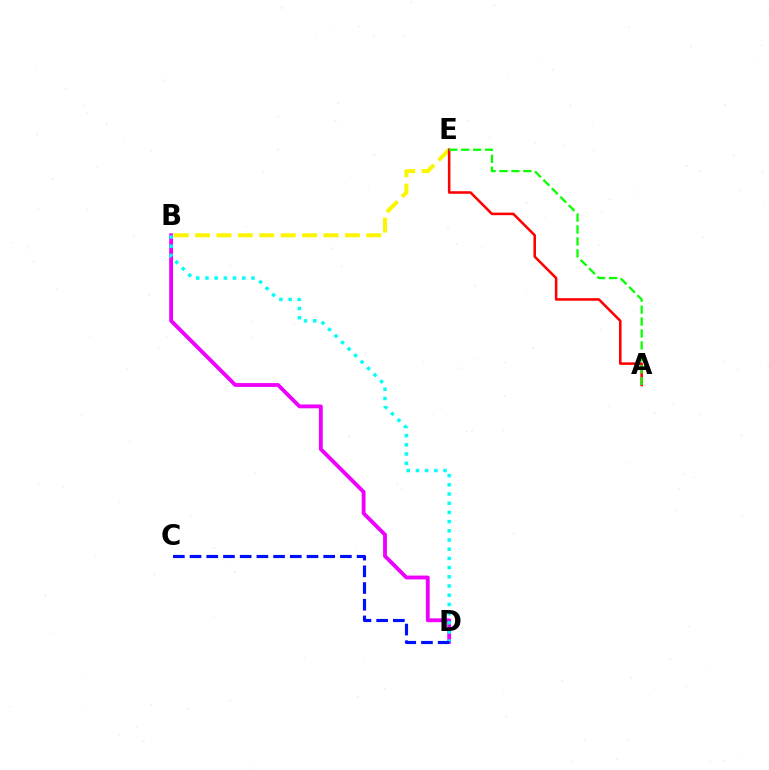{('B', 'D'): [{'color': '#ee00ff', 'line_style': 'solid', 'thickness': 2.77}, {'color': '#00fff6', 'line_style': 'dotted', 'thickness': 2.5}], ('B', 'E'): [{'color': '#fcf500', 'line_style': 'dashed', 'thickness': 2.91}], ('A', 'E'): [{'color': '#ff0000', 'line_style': 'solid', 'thickness': 1.84}, {'color': '#08ff00', 'line_style': 'dashed', 'thickness': 1.62}], ('C', 'D'): [{'color': '#0010ff', 'line_style': 'dashed', 'thickness': 2.27}]}